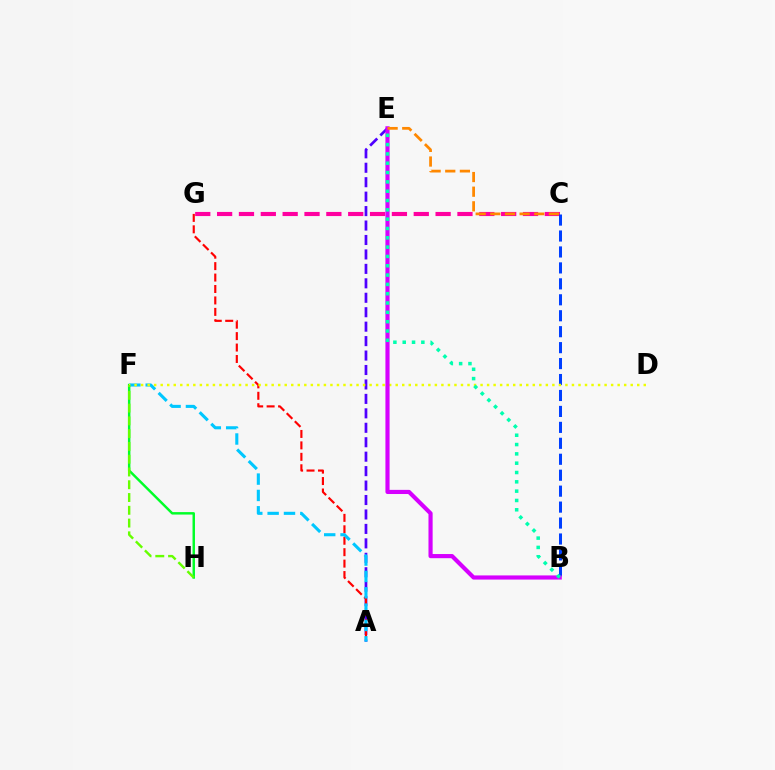{('A', 'E'): [{'color': '#4f00ff', 'line_style': 'dashed', 'thickness': 1.96}], ('F', 'H'): [{'color': '#00ff27', 'line_style': 'solid', 'thickness': 1.77}, {'color': '#66ff00', 'line_style': 'dashed', 'thickness': 1.74}], ('C', 'G'): [{'color': '#ff00a0', 'line_style': 'dashed', 'thickness': 2.97}], ('B', 'C'): [{'color': '#003fff', 'line_style': 'dashed', 'thickness': 2.17}], ('A', 'G'): [{'color': '#ff0000', 'line_style': 'dashed', 'thickness': 1.55}], ('A', 'F'): [{'color': '#00c7ff', 'line_style': 'dashed', 'thickness': 2.22}], ('D', 'F'): [{'color': '#eeff00', 'line_style': 'dotted', 'thickness': 1.77}], ('B', 'E'): [{'color': '#d600ff', 'line_style': 'solid', 'thickness': 2.99}, {'color': '#00ffaf', 'line_style': 'dotted', 'thickness': 2.53}], ('C', 'E'): [{'color': '#ff8800', 'line_style': 'dashed', 'thickness': 1.99}]}